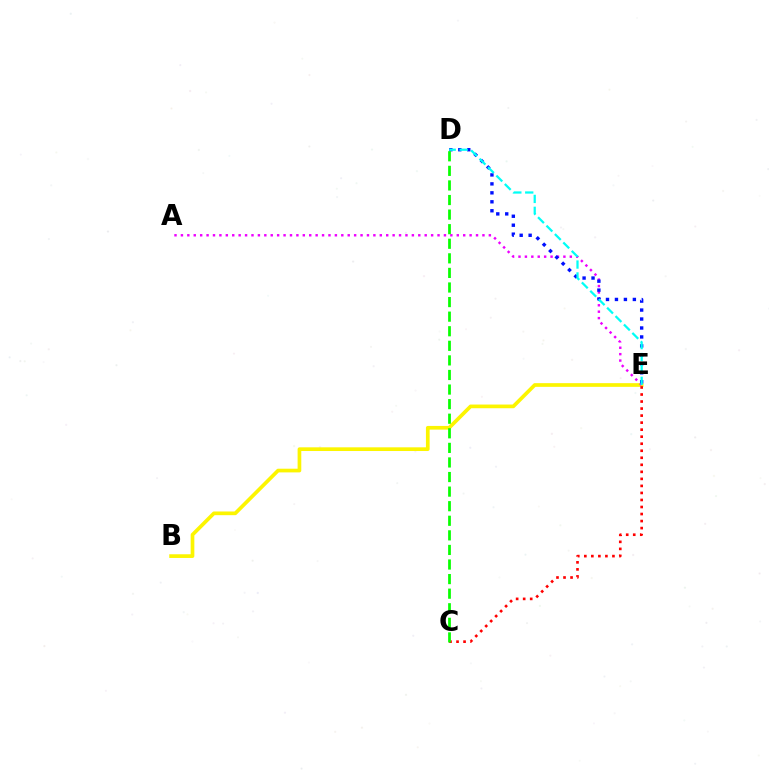{('B', 'E'): [{'color': '#fcf500', 'line_style': 'solid', 'thickness': 2.66}], ('A', 'E'): [{'color': '#ee00ff', 'line_style': 'dotted', 'thickness': 1.74}], ('D', 'E'): [{'color': '#0010ff', 'line_style': 'dotted', 'thickness': 2.43}, {'color': '#00fff6', 'line_style': 'dashed', 'thickness': 1.62}], ('C', 'E'): [{'color': '#ff0000', 'line_style': 'dotted', 'thickness': 1.91}], ('C', 'D'): [{'color': '#08ff00', 'line_style': 'dashed', 'thickness': 1.98}]}